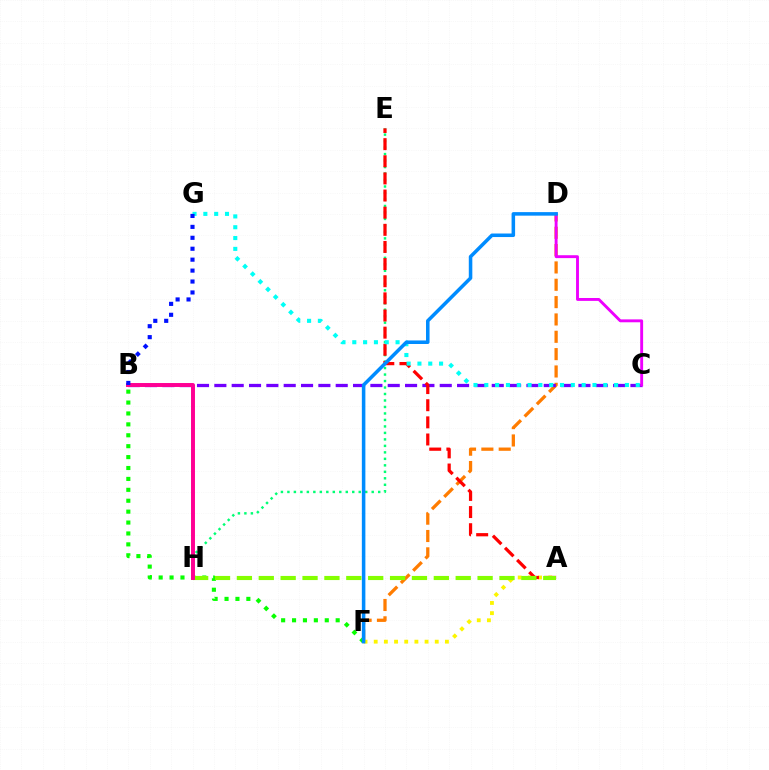{('D', 'F'): [{'color': '#ff7c00', 'line_style': 'dashed', 'thickness': 2.36}, {'color': '#008cff', 'line_style': 'solid', 'thickness': 2.55}], ('A', 'F'): [{'color': '#fcf500', 'line_style': 'dotted', 'thickness': 2.76}], ('E', 'H'): [{'color': '#00ff74', 'line_style': 'dotted', 'thickness': 1.76}], ('B', 'C'): [{'color': '#7200ff', 'line_style': 'dashed', 'thickness': 2.36}], ('C', 'D'): [{'color': '#ee00ff', 'line_style': 'solid', 'thickness': 2.08}], ('A', 'E'): [{'color': '#ff0000', 'line_style': 'dashed', 'thickness': 2.33}], ('B', 'F'): [{'color': '#08ff00', 'line_style': 'dotted', 'thickness': 2.96}], ('C', 'G'): [{'color': '#00fff6', 'line_style': 'dotted', 'thickness': 2.94}], ('A', 'H'): [{'color': '#84ff00', 'line_style': 'dashed', 'thickness': 2.97}], ('B', 'H'): [{'color': '#ff0094', 'line_style': 'solid', 'thickness': 2.84}], ('B', 'G'): [{'color': '#0010ff', 'line_style': 'dotted', 'thickness': 2.97}]}